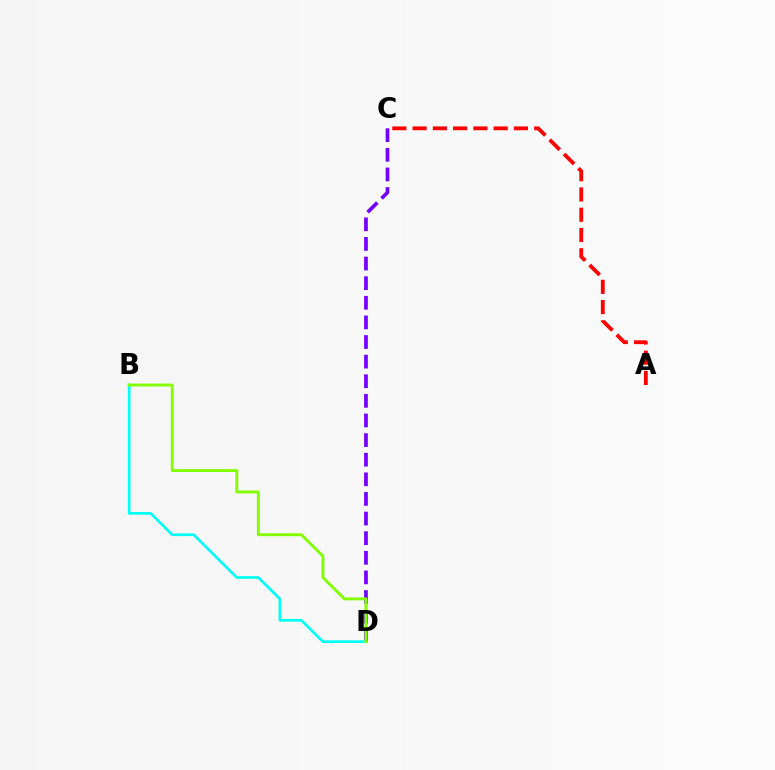{('C', 'D'): [{'color': '#7200ff', 'line_style': 'dashed', 'thickness': 2.66}], ('B', 'D'): [{'color': '#00fff6', 'line_style': 'solid', 'thickness': 1.95}, {'color': '#84ff00', 'line_style': 'solid', 'thickness': 2.09}], ('A', 'C'): [{'color': '#ff0000', 'line_style': 'dashed', 'thickness': 2.75}]}